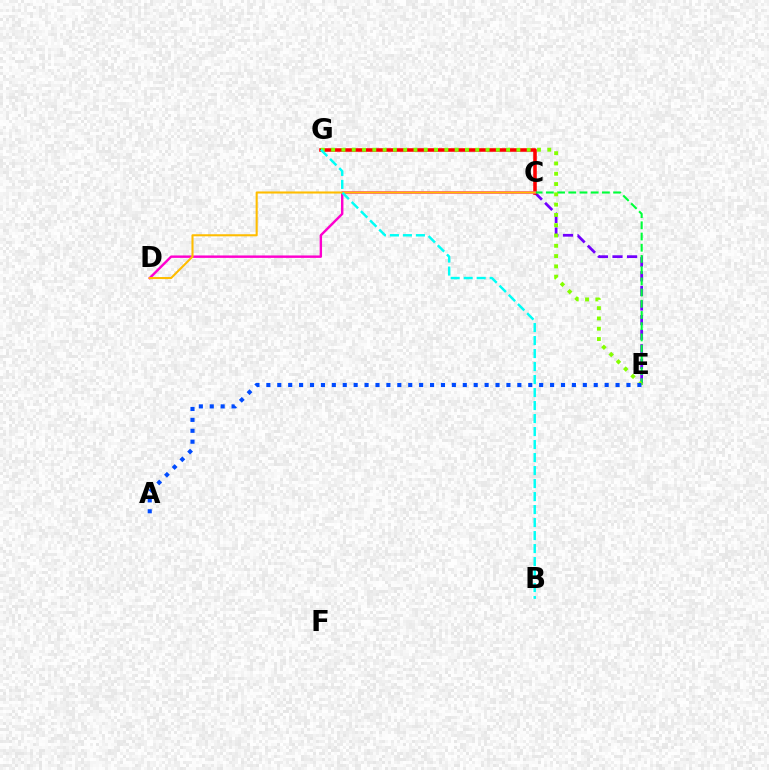{('C', 'E'): [{'color': '#7200ff', 'line_style': 'dashed', 'thickness': 1.98}, {'color': '#00ff39', 'line_style': 'dashed', 'thickness': 1.52}], ('C', 'G'): [{'color': '#ff0000', 'line_style': 'solid', 'thickness': 2.56}], ('E', 'G'): [{'color': '#84ff00', 'line_style': 'dotted', 'thickness': 2.8}], ('C', 'D'): [{'color': '#ff00cf', 'line_style': 'solid', 'thickness': 1.75}, {'color': '#ffbd00', 'line_style': 'solid', 'thickness': 1.5}], ('A', 'E'): [{'color': '#004bff', 'line_style': 'dotted', 'thickness': 2.96}], ('B', 'G'): [{'color': '#00fff6', 'line_style': 'dashed', 'thickness': 1.77}]}